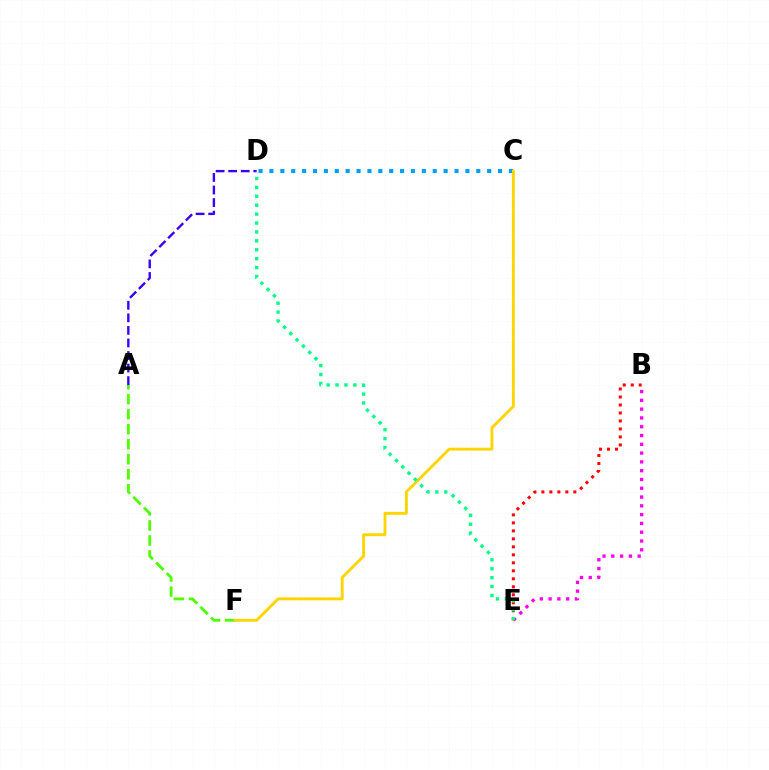{('B', 'E'): [{'color': '#ff00ed', 'line_style': 'dotted', 'thickness': 2.39}, {'color': '#ff0000', 'line_style': 'dotted', 'thickness': 2.17}], ('A', 'D'): [{'color': '#3700ff', 'line_style': 'dashed', 'thickness': 1.71}], ('C', 'D'): [{'color': '#009eff', 'line_style': 'dotted', 'thickness': 2.96}], ('A', 'F'): [{'color': '#4fff00', 'line_style': 'dashed', 'thickness': 2.04}], ('C', 'F'): [{'color': '#ffd500', 'line_style': 'solid', 'thickness': 2.08}], ('D', 'E'): [{'color': '#00ff86', 'line_style': 'dotted', 'thickness': 2.42}]}